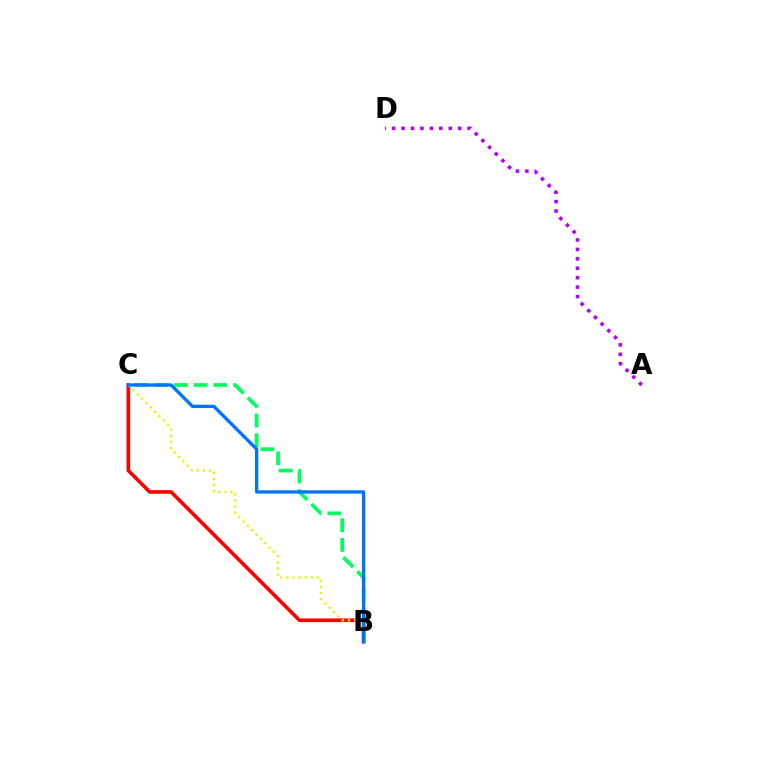{('B', 'C'): [{'color': '#ff0000', 'line_style': 'solid', 'thickness': 2.61}, {'color': '#00ff5c', 'line_style': 'dashed', 'thickness': 2.68}, {'color': '#d1ff00', 'line_style': 'dotted', 'thickness': 1.66}, {'color': '#0074ff', 'line_style': 'solid', 'thickness': 2.38}], ('A', 'D'): [{'color': '#b900ff', 'line_style': 'dotted', 'thickness': 2.56}]}